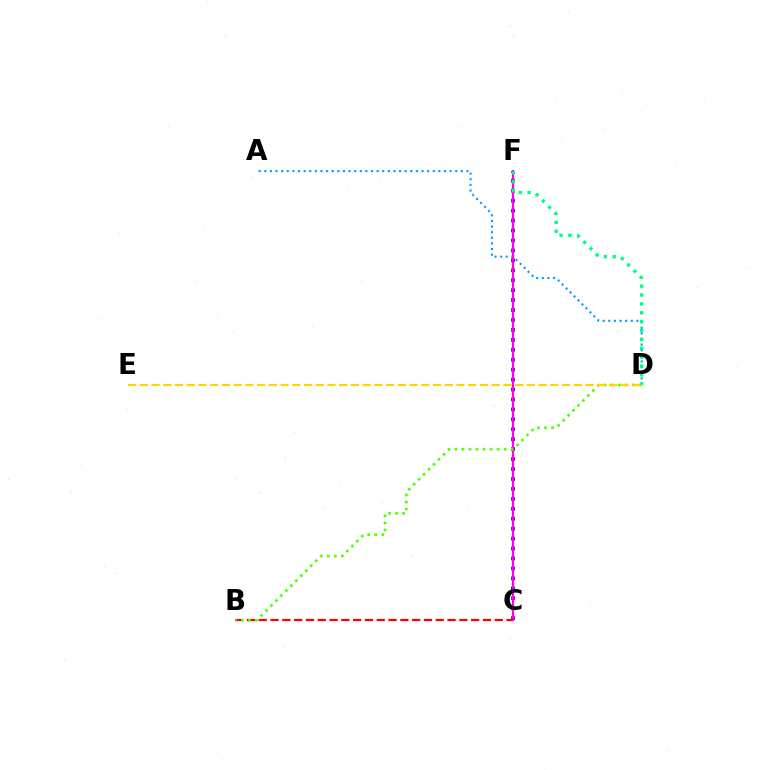{('C', 'F'): [{'color': '#3700ff', 'line_style': 'dotted', 'thickness': 2.7}, {'color': '#ff00ed', 'line_style': 'solid', 'thickness': 1.56}], ('A', 'D'): [{'color': '#009eff', 'line_style': 'dotted', 'thickness': 1.53}], ('D', 'F'): [{'color': '#00ff86', 'line_style': 'dotted', 'thickness': 2.41}], ('B', 'C'): [{'color': '#ff0000', 'line_style': 'dashed', 'thickness': 1.6}], ('B', 'D'): [{'color': '#4fff00', 'line_style': 'dotted', 'thickness': 1.91}], ('D', 'E'): [{'color': '#ffd500', 'line_style': 'dashed', 'thickness': 1.59}]}